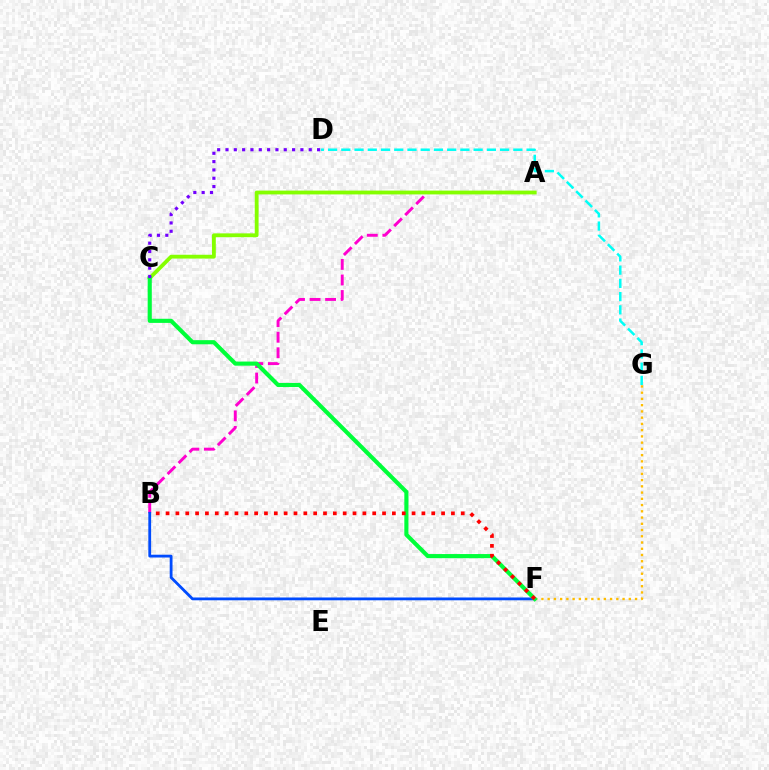{('A', 'B'): [{'color': '#ff00cf', 'line_style': 'dashed', 'thickness': 2.11}], ('F', 'G'): [{'color': '#ffbd00', 'line_style': 'dotted', 'thickness': 1.7}], ('A', 'C'): [{'color': '#84ff00', 'line_style': 'solid', 'thickness': 2.75}], ('B', 'F'): [{'color': '#004bff', 'line_style': 'solid', 'thickness': 2.01}, {'color': '#ff0000', 'line_style': 'dotted', 'thickness': 2.67}], ('C', 'F'): [{'color': '#00ff39', 'line_style': 'solid', 'thickness': 2.97}], ('D', 'G'): [{'color': '#00fff6', 'line_style': 'dashed', 'thickness': 1.8}], ('C', 'D'): [{'color': '#7200ff', 'line_style': 'dotted', 'thickness': 2.26}]}